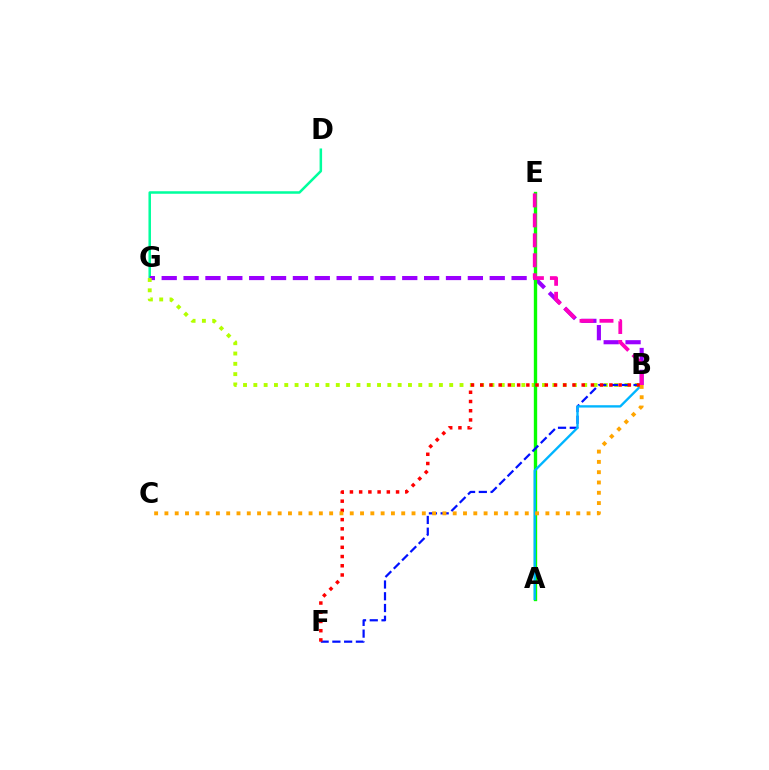{('D', 'G'): [{'color': '#00ff9d', 'line_style': 'solid', 'thickness': 1.81}], ('B', 'G'): [{'color': '#9b00ff', 'line_style': 'dashed', 'thickness': 2.97}, {'color': '#b3ff00', 'line_style': 'dotted', 'thickness': 2.8}], ('A', 'E'): [{'color': '#08ff00', 'line_style': 'solid', 'thickness': 2.42}], ('B', 'F'): [{'color': '#0010ff', 'line_style': 'dashed', 'thickness': 1.6}, {'color': '#ff0000', 'line_style': 'dotted', 'thickness': 2.51}], ('A', 'B'): [{'color': '#00b5ff', 'line_style': 'solid', 'thickness': 1.69}], ('B', 'C'): [{'color': '#ffa500', 'line_style': 'dotted', 'thickness': 2.8}], ('B', 'E'): [{'color': '#ff00bd', 'line_style': 'dashed', 'thickness': 2.71}]}